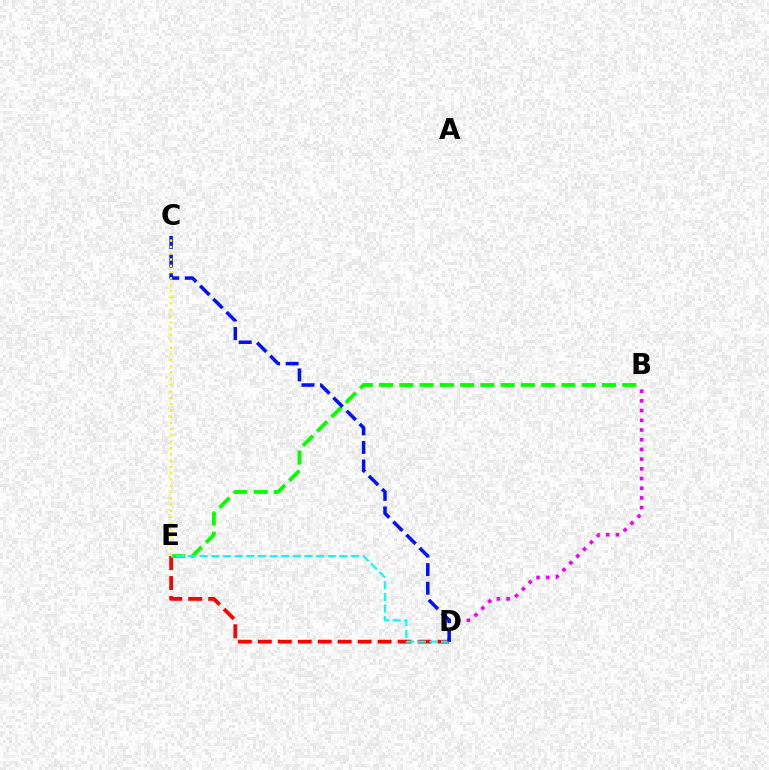{('B', 'D'): [{'color': '#ee00ff', 'line_style': 'dotted', 'thickness': 2.64}], ('D', 'E'): [{'color': '#ff0000', 'line_style': 'dashed', 'thickness': 2.71}, {'color': '#00fff6', 'line_style': 'dashed', 'thickness': 1.58}], ('B', 'E'): [{'color': '#08ff00', 'line_style': 'dashed', 'thickness': 2.75}], ('C', 'D'): [{'color': '#0010ff', 'line_style': 'dashed', 'thickness': 2.53}], ('C', 'E'): [{'color': '#fcf500', 'line_style': 'dotted', 'thickness': 1.71}]}